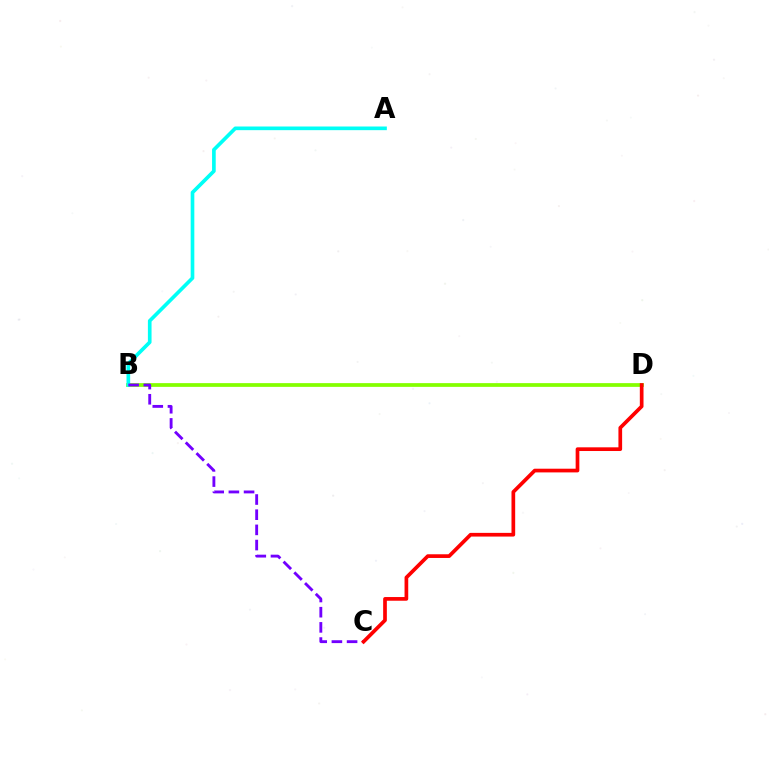{('B', 'D'): [{'color': '#84ff00', 'line_style': 'solid', 'thickness': 2.69}], ('A', 'B'): [{'color': '#00fff6', 'line_style': 'solid', 'thickness': 2.63}], ('B', 'C'): [{'color': '#7200ff', 'line_style': 'dashed', 'thickness': 2.06}], ('C', 'D'): [{'color': '#ff0000', 'line_style': 'solid', 'thickness': 2.66}]}